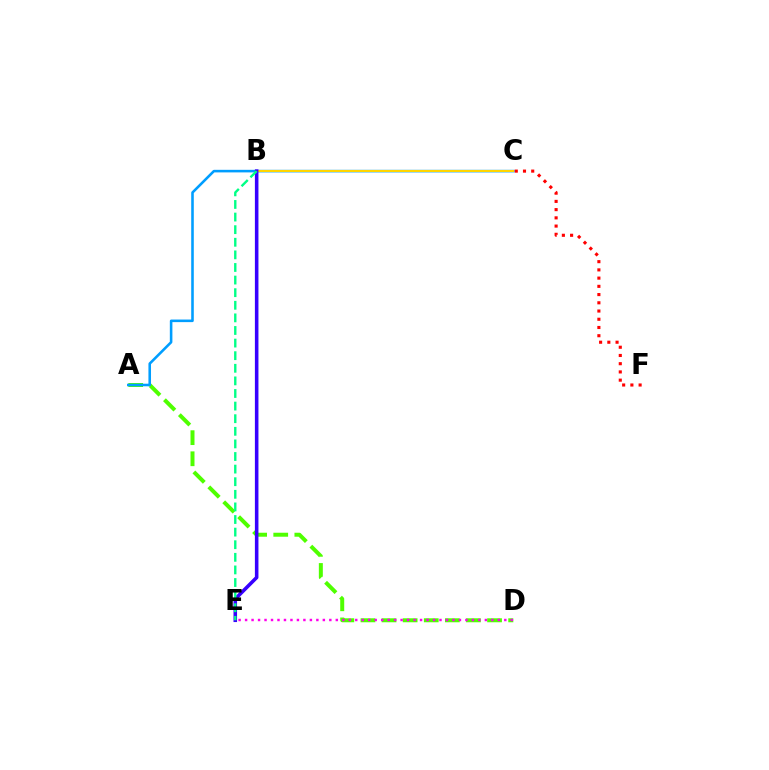{('A', 'D'): [{'color': '#4fff00', 'line_style': 'dashed', 'thickness': 2.87}], ('A', 'C'): [{'color': '#009eff', 'line_style': 'solid', 'thickness': 1.86}], ('D', 'E'): [{'color': '#ff00ed', 'line_style': 'dotted', 'thickness': 1.76}], ('C', 'F'): [{'color': '#ff0000', 'line_style': 'dotted', 'thickness': 2.24}], ('B', 'C'): [{'color': '#ffd500', 'line_style': 'solid', 'thickness': 1.5}], ('B', 'E'): [{'color': '#3700ff', 'line_style': 'solid', 'thickness': 2.56}, {'color': '#00ff86', 'line_style': 'dashed', 'thickness': 1.71}]}